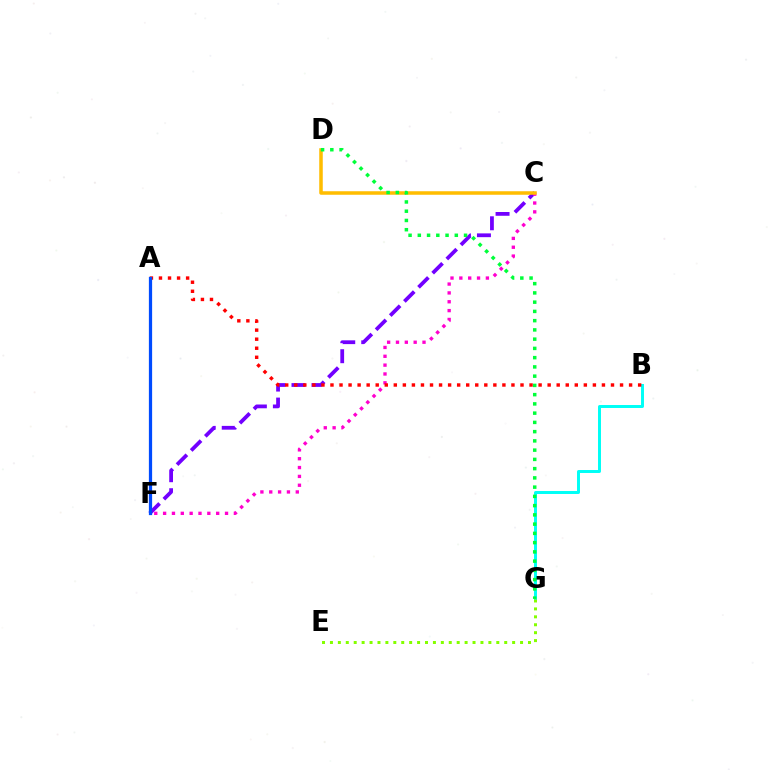{('C', 'F'): [{'color': '#7200ff', 'line_style': 'dashed', 'thickness': 2.72}, {'color': '#ff00cf', 'line_style': 'dotted', 'thickness': 2.4}], ('B', 'G'): [{'color': '#00fff6', 'line_style': 'solid', 'thickness': 2.14}], ('C', 'D'): [{'color': '#ffbd00', 'line_style': 'solid', 'thickness': 2.53}], ('A', 'B'): [{'color': '#ff0000', 'line_style': 'dotted', 'thickness': 2.46}], ('A', 'F'): [{'color': '#004bff', 'line_style': 'solid', 'thickness': 2.33}], ('D', 'G'): [{'color': '#00ff39', 'line_style': 'dotted', 'thickness': 2.51}], ('E', 'G'): [{'color': '#84ff00', 'line_style': 'dotted', 'thickness': 2.15}]}